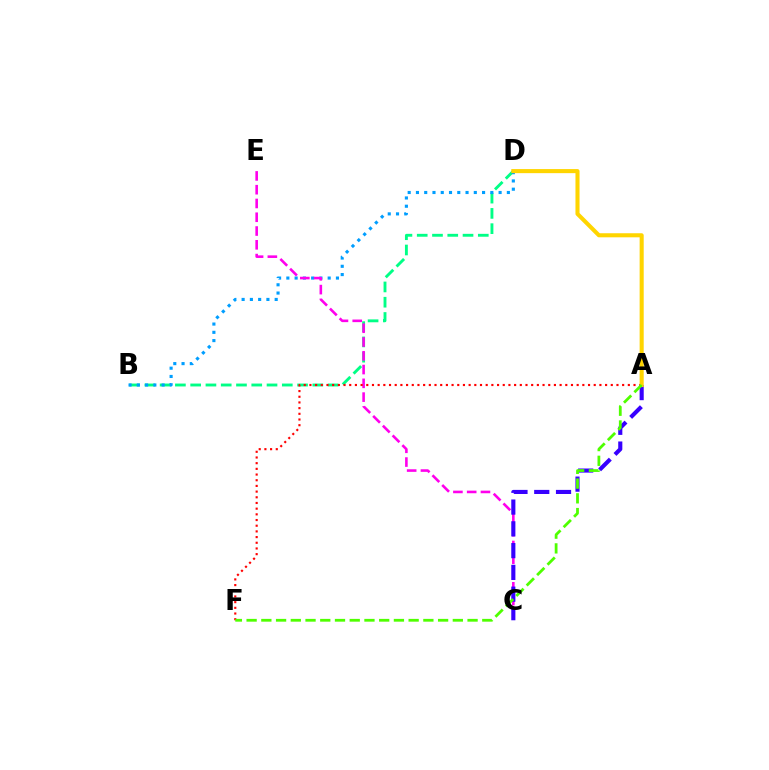{('B', 'D'): [{'color': '#00ff86', 'line_style': 'dashed', 'thickness': 2.07}, {'color': '#009eff', 'line_style': 'dotted', 'thickness': 2.25}], ('C', 'E'): [{'color': '#ff00ed', 'line_style': 'dashed', 'thickness': 1.87}], ('A', 'C'): [{'color': '#3700ff', 'line_style': 'dashed', 'thickness': 2.96}], ('A', 'F'): [{'color': '#ff0000', 'line_style': 'dotted', 'thickness': 1.54}, {'color': '#4fff00', 'line_style': 'dashed', 'thickness': 2.0}], ('A', 'D'): [{'color': '#ffd500', 'line_style': 'solid', 'thickness': 2.93}]}